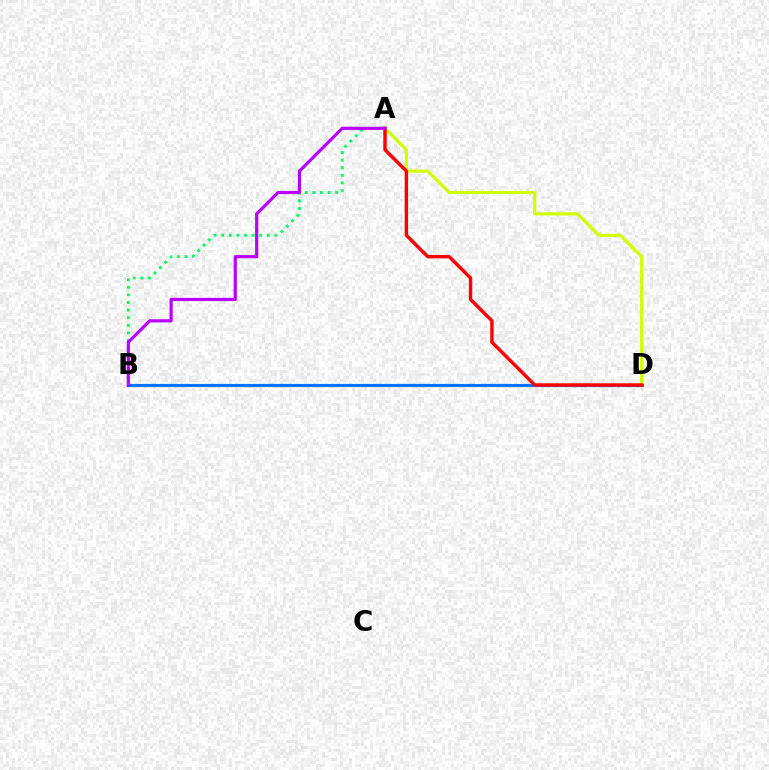{('A', 'B'): [{'color': '#00ff5c', 'line_style': 'dotted', 'thickness': 2.06}, {'color': '#b900ff', 'line_style': 'solid', 'thickness': 2.28}], ('B', 'D'): [{'color': '#0074ff', 'line_style': 'solid', 'thickness': 2.26}], ('A', 'D'): [{'color': '#d1ff00', 'line_style': 'solid', 'thickness': 2.29}, {'color': '#ff0000', 'line_style': 'solid', 'thickness': 2.46}]}